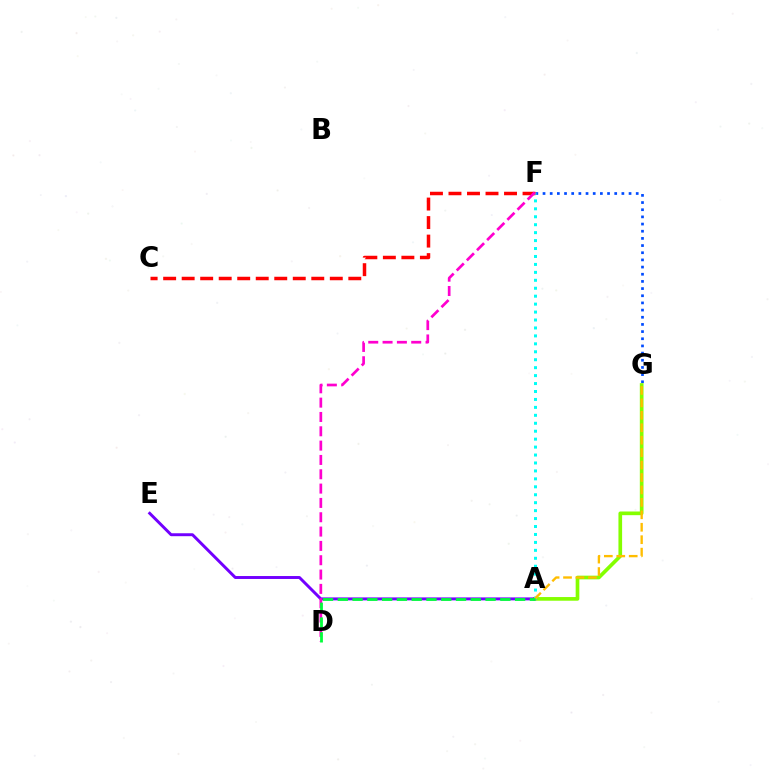{('F', 'G'): [{'color': '#004bff', 'line_style': 'dotted', 'thickness': 1.95}], ('A', 'G'): [{'color': '#84ff00', 'line_style': 'solid', 'thickness': 2.65}, {'color': '#ffbd00', 'line_style': 'dashed', 'thickness': 1.69}], ('A', 'E'): [{'color': '#7200ff', 'line_style': 'solid', 'thickness': 2.12}], ('C', 'F'): [{'color': '#ff0000', 'line_style': 'dashed', 'thickness': 2.52}], ('A', 'F'): [{'color': '#00fff6', 'line_style': 'dotted', 'thickness': 2.16}], ('D', 'F'): [{'color': '#ff00cf', 'line_style': 'dashed', 'thickness': 1.95}], ('A', 'D'): [{'color': '#00ff39', 'line_style': 'dashed', 'thickness': 2.01}]}